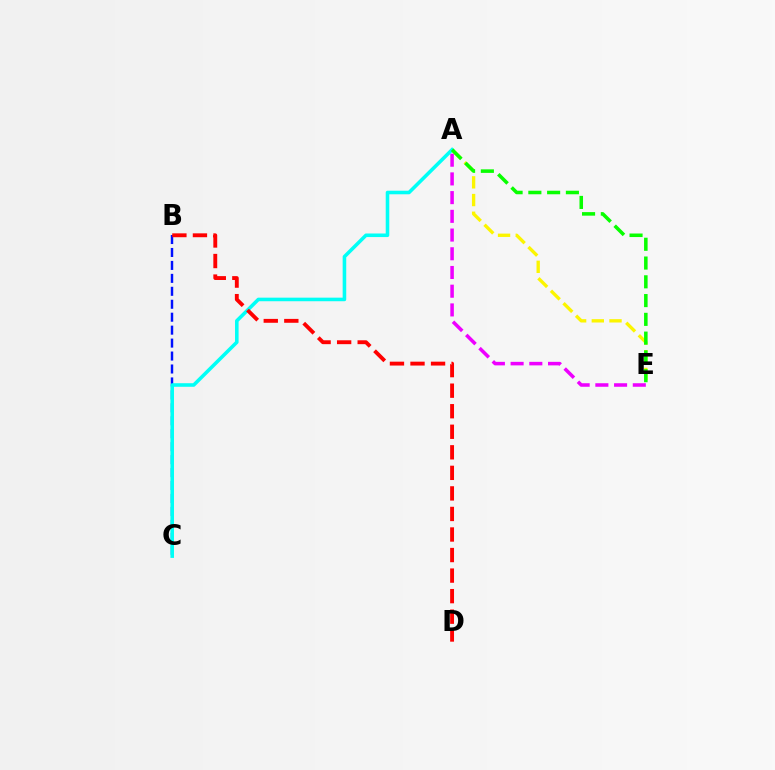{('A', 'E'): [{'color': '#fcf500', 'line_style': 'dashed', 'thickness': 2.4}, {'color': '#ee00ff', 'line_style': 'dashed', 'thickness': 2.54}, {'color': '#08ff00', 'line_style': 'dashed', 'thickness': 2.55}], ('B', 'C'): [{'color': '#0010ff', 'line_style': 'dashed', 'thickness': 1.76}], ('A', 'C'): [{'color': '#00fff6', 'line_style': 'solid', 'thickness': 2.57}], ('B', 'D'): [{'color': '#ff0000', 'line_style': 'dashed', 'thickness': 2.79}]}